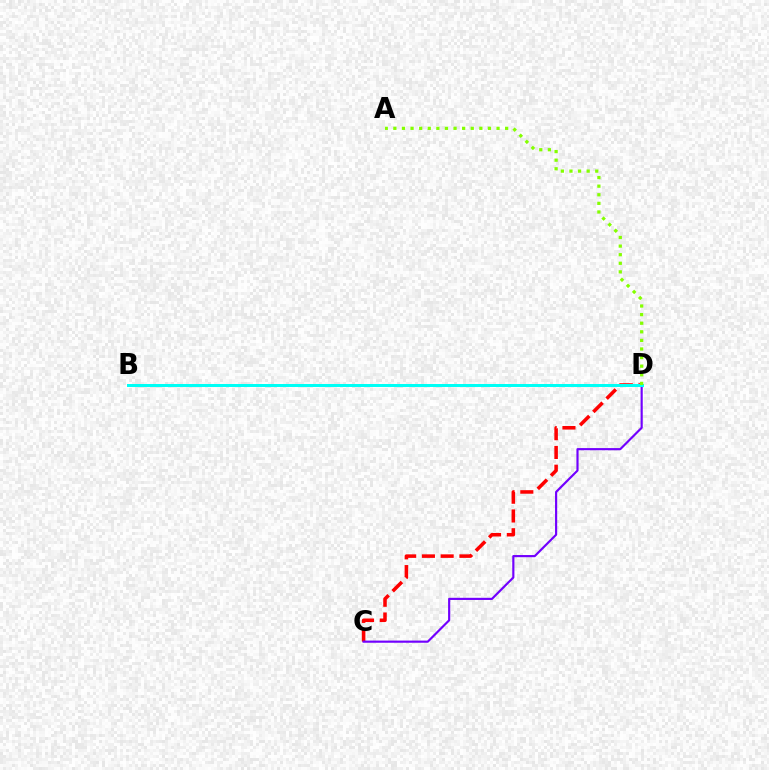{('C', 'D'): [{'color': '#ff0000', 'line_style': 'dashed', 'thickness': 2.55}, {'color': '#7200ff', 'line_style': 'solid', 'thickness': 1.56}], ('B', 'D'): [{'color': '#00fff6', 'line_style': 'solid', 'thickness': 2.15}], ('A', 'D'): [{'color': '#84ff00', 'line_style': 'dotted', 'thickness': 2.34}]}